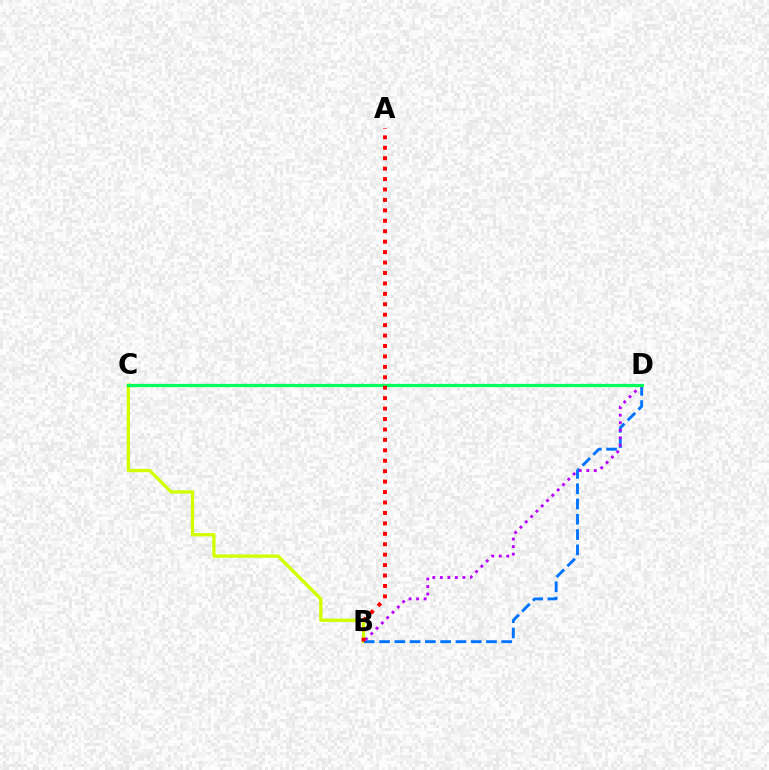{('B', 'C'): [{'color': '#d1ff00', 'line_style': 'solid', 'thickness': 2.38}], ('B', 'D'): [{'color': '#0074ff', 'line_style': 'dashed', 'thickness': 2.08}, {'color': '#b900ff', 'line_style': 'dotted', 'thickness': 2.05}], ('C', 'D'): [{'color': '#00ff5c', 'line_style': 'solid', 'thickness': 2.34}], ('A', 'B'): [{'color': '#ff0000', 'line_style': 'dotted', 'thickness': 2.83}]}